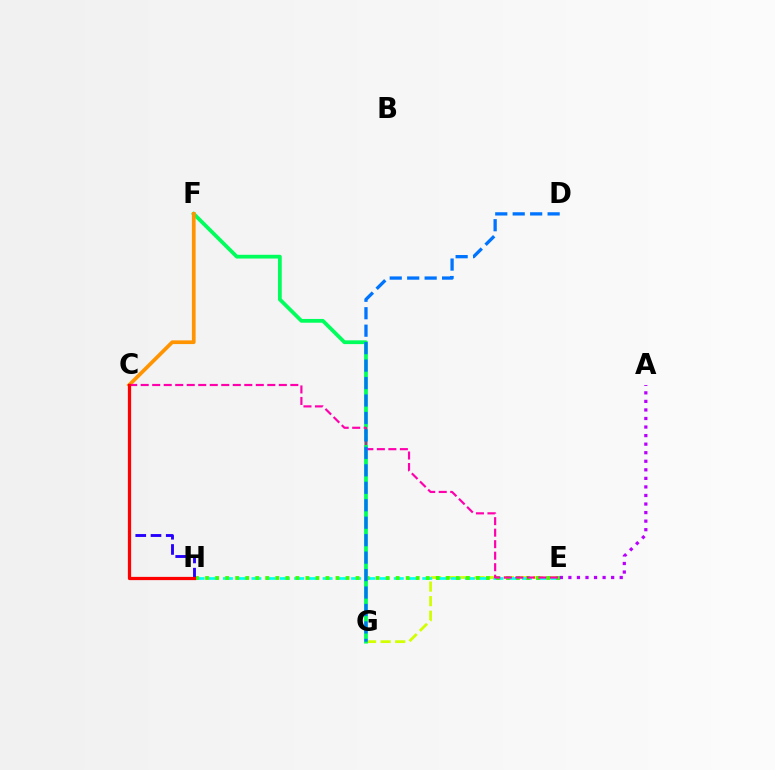{('E', 'G'): [{'color': '#d1ff00', 'line_style': 'dashed', 'thickness': 1.98}], ('F', 'G'): [{'color': '#00ff5c', 'line_style': 'solid', 'thickness': 2.71}], ('E', 'H'): [{'color': '#00fff6', 'line_style': 'dashed', 'thickness': 1.93}, {'color': '#3dff00', 'line_style': 'dotted', 'thickness': 2.73}], ('A', 'E'): [{'color': '#b900ff', 'line_style': 'dotted', 'thickness': 2.32}], ('C', 'F'): [{'color': '#ff9400', 'line_style': 'solid', 'thickness': 2.67}], ('C', 'E'): [{'color': '#ff00ac', 'line_style': 'dashed', 'thickness': 1.56}], ('C', 'H'): [{'color': '#2500ff', 'line_style': 'dashed', 'thickness': 2.07}, {'color': '#ff0000', 'line_style': 'solid', 'thickness': 2.33}], ('D', 'G'): [{'color': '#0074ff', 'line_style': 'dashed', 'thickness': 2.37}]}